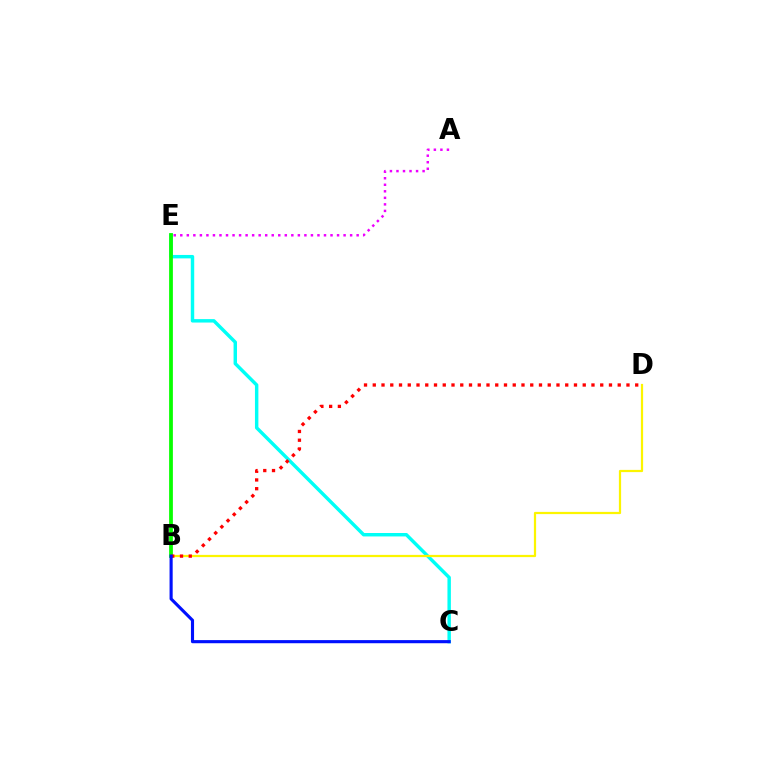{('C', 'E'): [{'color': '#00fff6', 'line_style': 'solid', 'thickness': 2.47}], ('B', 'D'): [{'color': '#fcf500', 'line_style': 'solid', 'thickness': 1.6}, {'color': '#ff0000', 'line_style': 'dotted', 'thickness': 2.38}], ('A', 'E'): [{'color': '#ee00ff', 'line_style': 'dotted', 'thickness': 1.77}], ('B', 'E'): [{'color': '#08ff00', 'line_style': 'solid', 'thickness': 2.71}], ('B', 'C'): [{'color': '#0010ff', 'line_style': 'solid', 'thickness': 2.25}]}